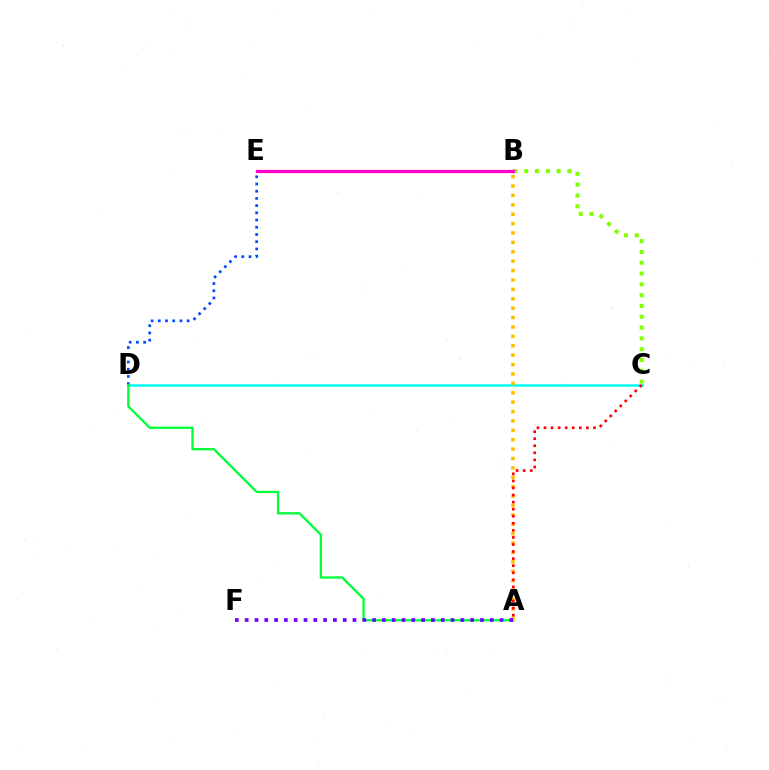{('C', 'D'): [{'color': '#00fff6', 'line_style': 'solid', 'thickness': 1.82}], ('D', 'E'): [{'color': '#004bff', 'line_style': 'dotted', 'thickness': 1.96}], ('A', 'D'): [{'color': '#00ff39', 'line_style': 'solid', 'thickness': 1.67}], ('A', 'B'): [{'color': '#ffbd00', 'line_style': 'dotted', 'thickness': 2.55}], ('A', 'C'): [{'color': '#ff0000', 'line_style': 'dotted', 'thickness': 1.92}], ('B', 'C'): [{'color': '#84ff00', 'line_style': 'dotted', 'thickness': 2.94}], ('A', 'F'): [{'color': '#7200ff', 'line_style': 'dotted', 'thickness': 2.66}], ('B', 'E'): [{'color': '#ff00cf', 'line_style': 'solid', 'thickness': 2.32}]}